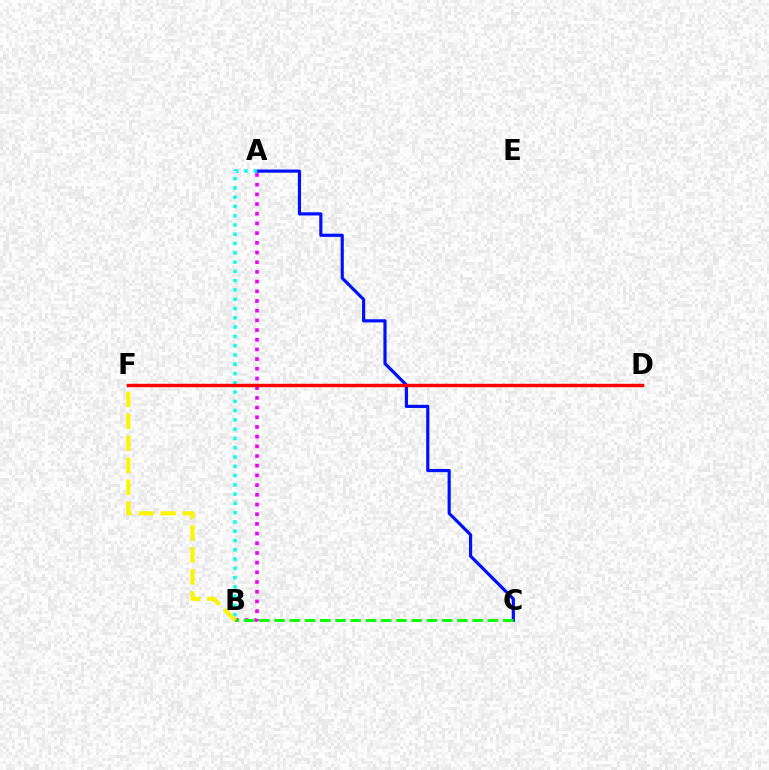{('A', 'C'): [{'color': '#0010ff', 'line_style': 'solid', 'thickness': 2.28}], ('A', 'B'): [{'color': '#ee00ff', 'line_style': 'dotted', 'thickness': 2.63}, {'color': '#00fff6', 'line_style': 'dotted', 'thickness': 2.52}], ('B', 'C'): [{'color': '#08ff00', 'line_style': 'dashed', 'thickness': 2.07}], ('B', 'F'): [{'color': '#fcf500', 'line_style': 'dashed', 'thickness': 2.99}], ('D', 'F'): [{'color': '#ff0000', 'line_style': 'solid', 'thickness': 2.45}]}